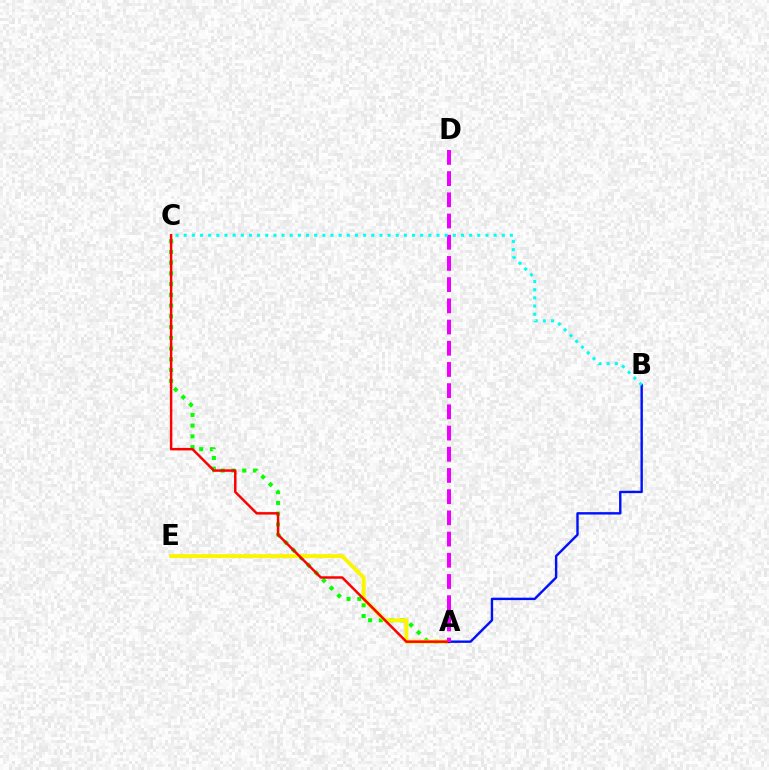{('A', 'C'): [{'color': '#08ff00', 'line_style': 'dotted', 'thickness': 2.92}, {'color': '#ff0000', 'line_style': 'solid', 'thickness': 1.78}], ('A', 'E'): [{'color': '#fcf500', 'line_style': 'solid', 'thickness': 2.81}], ('A', 'B'): [{'color': '#0010ff', 'line_style': 'solid', 'thickness': 1.73}], ('A', 'D'): [{'color': '#ee00ff', 'line_style': 'dashed', 'thickness': 2.88}], ('B', 'C'): [{'color': '#00fff6', 'line_style': 'dotted', 'thickness': 2.22}]}